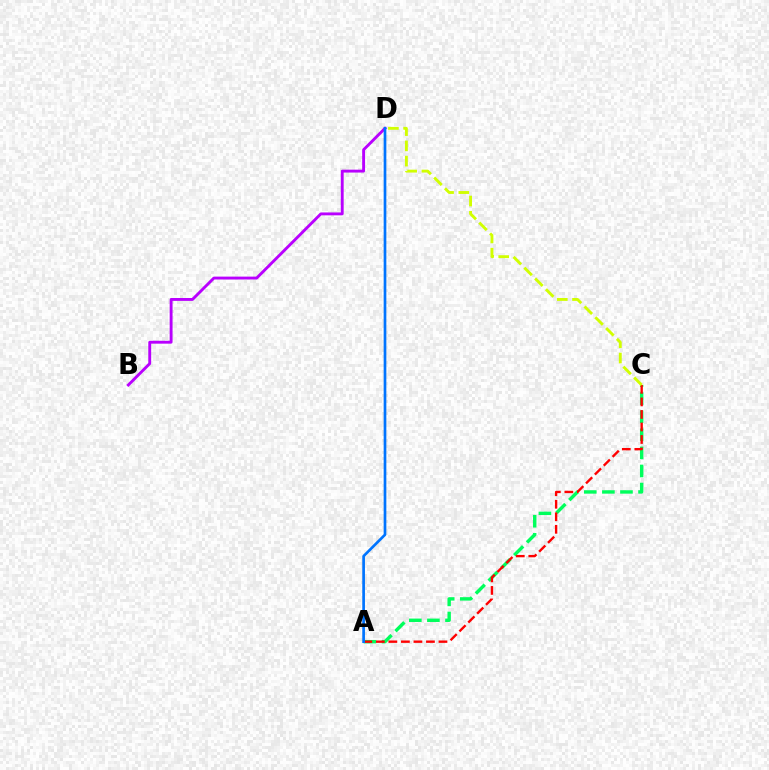{('B', 'D'): [{'color': '#b900ff', 'line_style': 'solid', 'thickness': 2.08}], ('A', 'C'): [{'color': '#00ff5c', 'line_style': 'dashed', 'thickness': 2.46}, {'color': '#ff0000', 'line_style': 'dashed', 'thickness': 1.7}], ('C', 'D'): [{'color': '#d1ff00', 'line_style': 'dashed', 'thickness': 2.07}], ('A', 'D'): [{'color': '#0074ff', 'line_style': 'solid', 'thickness': 1.94}]}